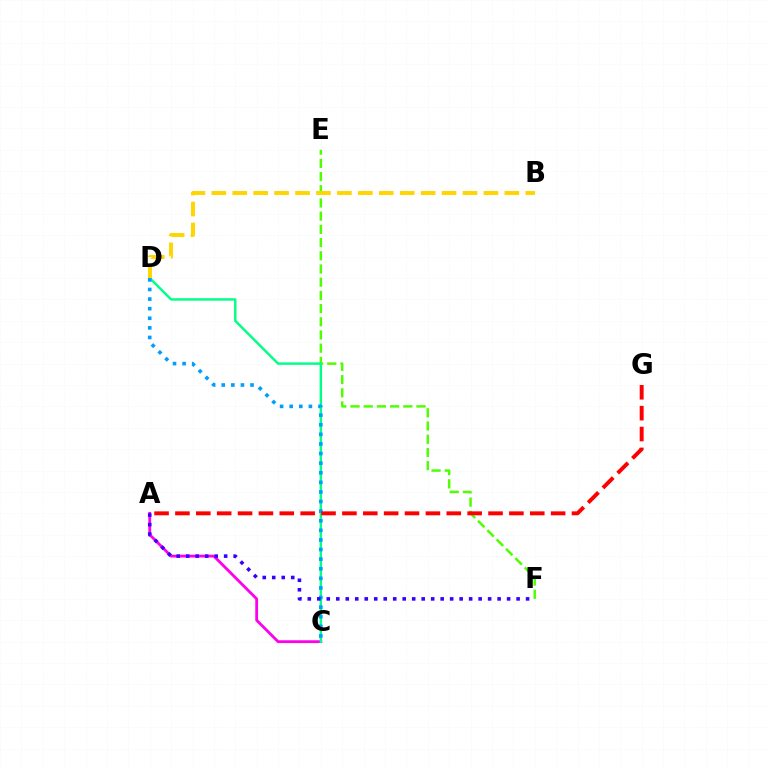{('A', 'C'): [{'color': '#ff00ed', 'line_style': 'solid', 'thickness': 2.02}], ('E', 'F'): [{'color': '#4fff00', 'line_style': 'dashed', 'thickness': 1.79}], ('C', 'D'): [{'color': '#00ff86', 'line_style': 'solid', 'thickness': 1.75}, {'color': '#009eff', 'line_style': 'dotted', 'thickness': 2.61}], ('B', 'D'): [{'color': '#ffd500', 'line_style': 'dashed', 'thickness': 2.84}], ('A', 'F'): [{'color': '#3700ff', 'line_style': 'dotted', 'thickness': 2.58}], ('A', 'G'): [{'color': '#ff0000', 'line_style': 'dashed', 'thickness': 2.84}]}